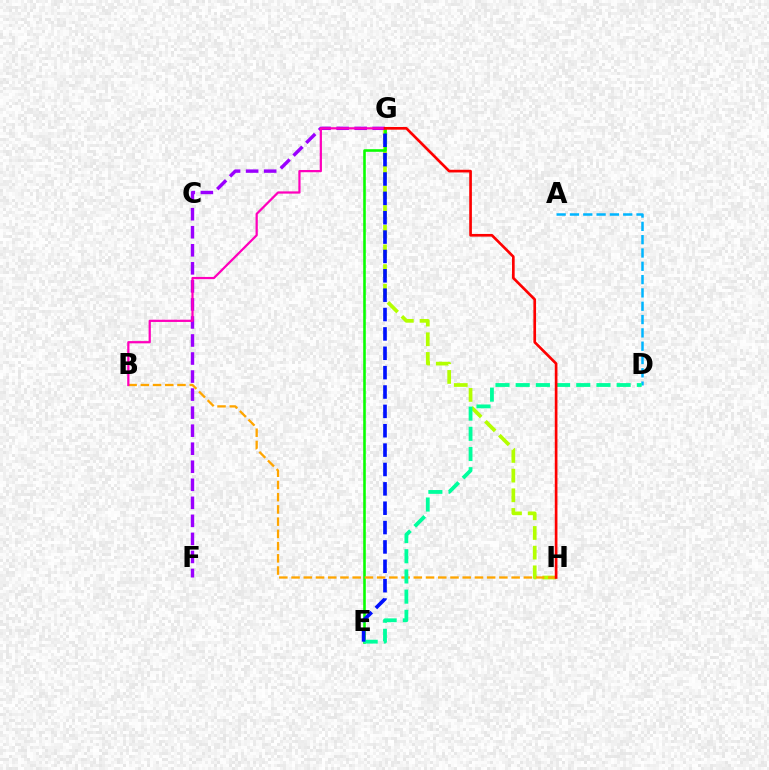{('G', 'H'): [{'color': '#b3ff00', 'line_style': 'dashed', 'thickness': 2.67}, {'color': '#ff0000', 'line_style': 'solid', 'thickness': 1.93}], ('E', 'G'): [{'color': '#08ff00', 'line_style': 'solid', 'thickness': 1.87}, {'color': '#0010ff', 'line_style': 'dashed', 'thickness': 2.63}], ('F', 'G'): [{'color': '#9b00ff', 'line_style': 'dashed', 'thickness': 2.45}], ('B', 'H'): [{'color': '#ffa500', 'line_style': 'dashed', 'thickness': 1.66}], ('A', 'D'): [{'color': '#00b5ff', 'line_style': 'dashed', 'thickness': 1.81}], ('B', 'G'): [{'color': '#ff00bd', 'line_style': 'solid', 'thickness': 1.61}], ('D', 'E'): [{'color': '#00ff9d', 'line_style': 'dashed', 'thickness': 2.74}]}